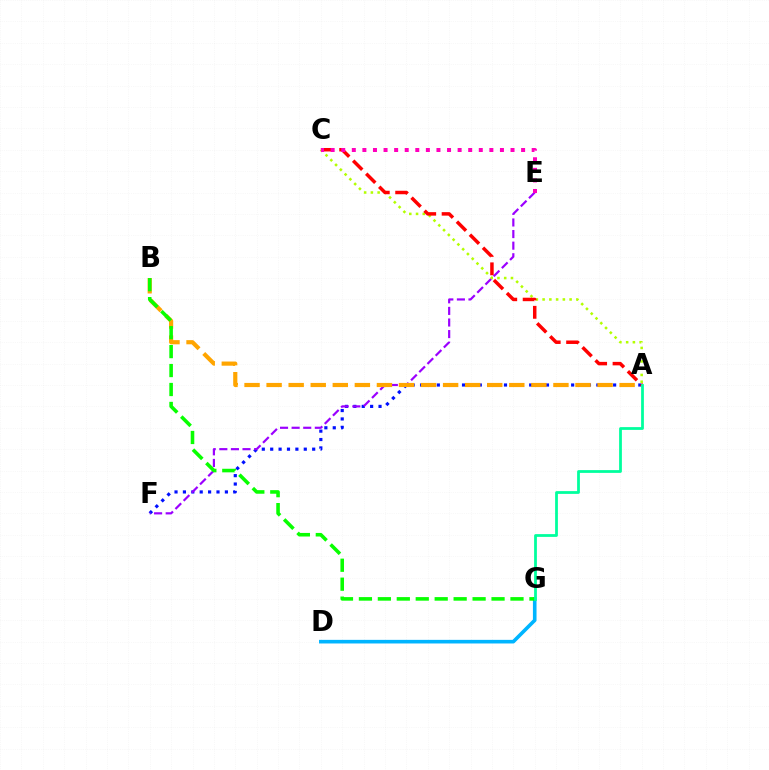{('A', 'F'): [{'color': '#0010ff', 'line_style': 'dotted', 'thickness': 2.28}], ('E', 'F'): [{'color': '#9b00ff', 'line_style': 'dashed', 'thickness': 1.58}], ('D', 'G'): [{'color': '#00b5ff', 'line_style': 'solid', 'thickness': 2.6}], ('A', 'C'): [{'color': '#b3ff00', 'line_style': 'dotted', 'thickness': 1.83}, {'color': '#ff0000', 'line_style': 'dashed', 'thickness': 2.5}], ('A', 'B'): [{'color': '#ffa500', 'line_style': 'dashed', 'thickness': 3.0}], ('B', 'G'): [{'color': '#08ff00', 'line_style': 'dashed', 'thickness': 2.57}], ('C', 'E'): [{'color': '#ff00bd', 'line_style': 'dotted', 'thickness': 2.87}], ('A', 'G'): [{'color': '#00ff9d', 'line_style': 'solid', 'thickness': 1.99}]}